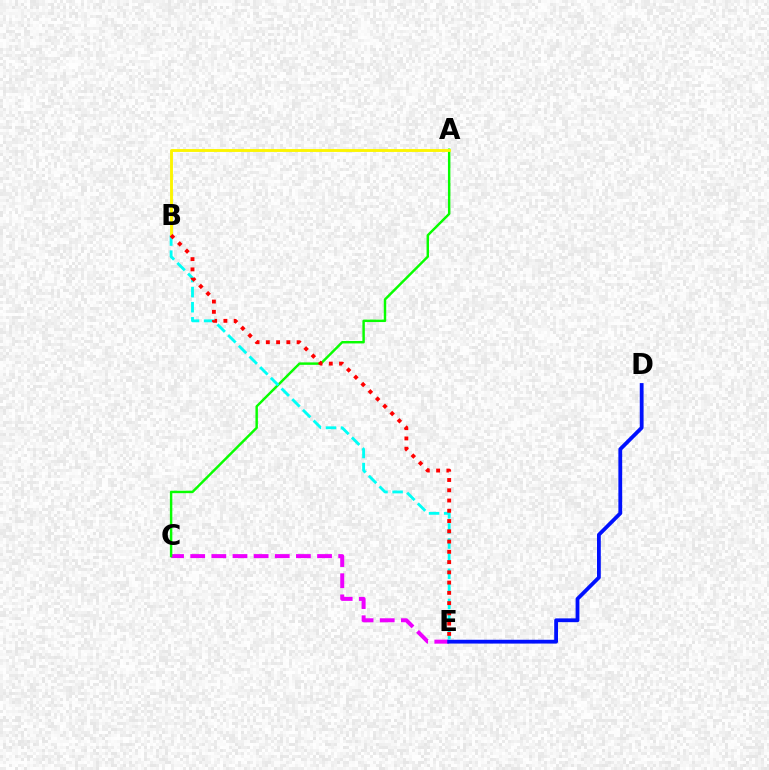{('C', 'E'): [{'color': '#ee00ff', 'line_style': 'dashed', 'thickness': 2.87}], ('A', 'C'): [{'color': '#08ff00', 'line_style': 'solid', 'thickness': 1.76}], ('D', 'E'): [{'color': '#0010ff', 'line_style': 'solid', 'thickness': 2.73}], ('B', 'E'): [{'color': '#00fff6', 'line_style': 'dashed', 'thickness': 2.05}, {'color': '#ff0000', 'line_style': 'dotted', 'thickness': 2.79}], ('A', 'B'): [{'color': '#fcf500', 'line_style': 'solid', 'thickness': 2.07}]}